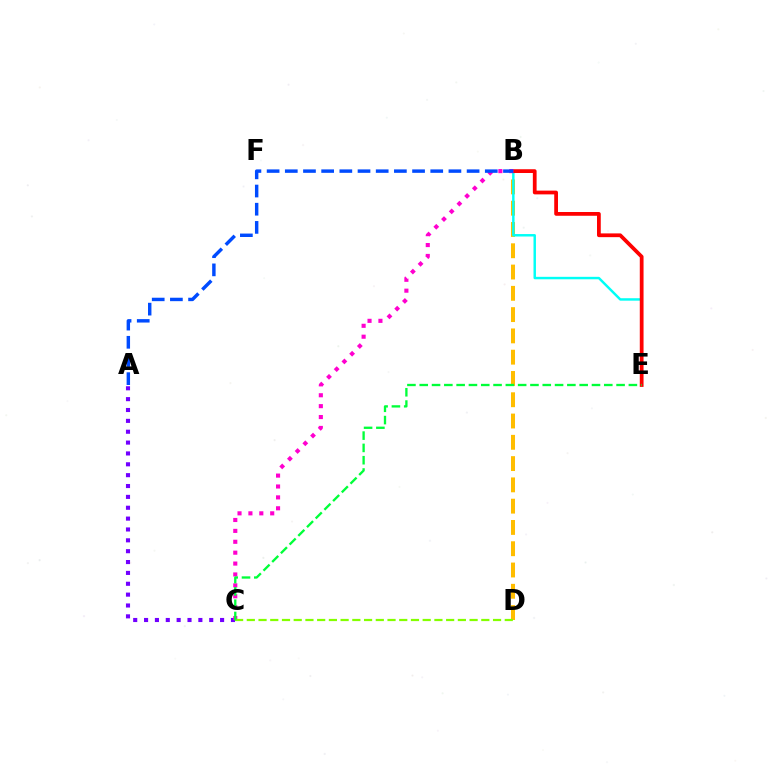{('B', 'D'): [{'color': '#ffbd00', 'line_style': 'dashed', 'thickness': 2.89}], ('A', 'C'): [{'color': '#7200ff', 'line_style': 'dotted', 'thickness': 2.95}], ('B', 'E'): [{'color': '#00fff6', 'line_style': 'solid', 'thickness': 1.77}, {'color': '#ff0000', 'line_style': 'solid', 'thickness': 2.71}], ('B', 'C'): [{'color': '#ff00cf', 'line_style': 'dotted', 'thickness': 2.96}], ('C', 'D'): [{'color': '#84ff00', 'line_style': 'dashed', 'thickness': 1.59}], ('A', 'B'): [{'color': '#004bff', 'line_style': 'dashed', 'thickness': 2.47}], ('C', 'E'): [{'color': '#00ff39', 'line_style': 'dashed', 'thickness': 1.67}]}